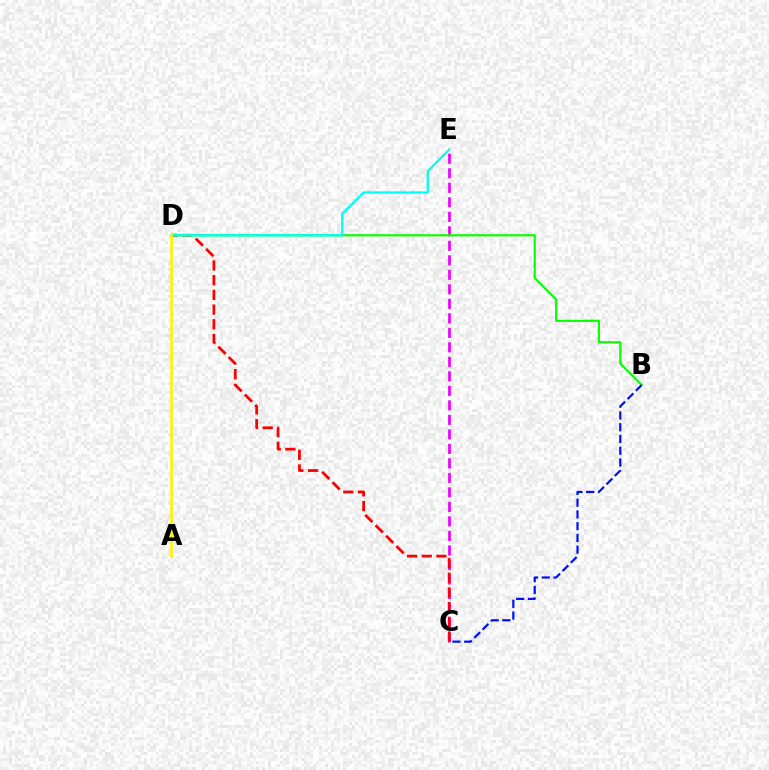{('C', 'E'): [{'color': '#ee00ff', 'line_style': 'dashed', 'thickness': 1.97}], ('C', 'D'): [{'color': '#ff0000', 'line_style': 'dashed', 'thickness': 2.0}], ('B', 'D'): [{'color': '#08ff00', 'line_style': 'solid', 'thickness': 1.55}], ('D', 'E'): [{'color': '#00fff6', 'line_style': 'solid', 'thickness': 1.64}], ('B', 'C'): [{'color': '#0010ff', 'line_style': 'dashed', 'thickness': 1.6}], ('A', 'D'): [{'color': '#fcf500', 'line_style': 'solid', 'thickness': 1.9}]}